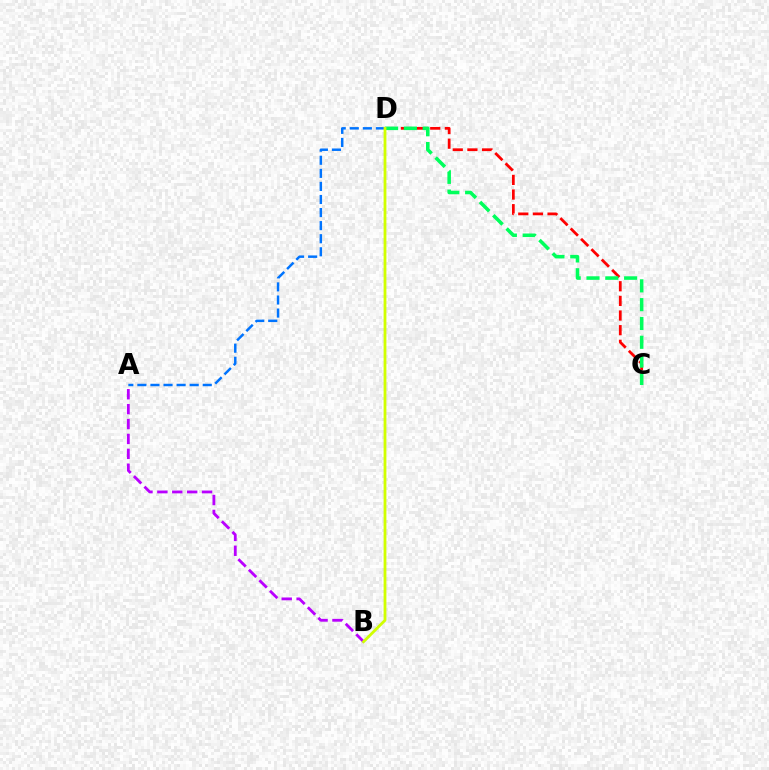{('C', 'D'): [{'color': '#ff0000', 'line_style': 'dashed', 'thickness': 1.99}, {'color': '#00ff5c', 'line_style': 'dashed', 'thickness': 2.56}], ('A', 'D'): [{'color': '#0074ff', 'line_style': 'dashed', 'thickness': 1.78}], ('A', 'B'): [{'color': '#b900ff', 'line_style': 'dashed', 'thickness': 2.02}], ('B', 'D'): [{'color': '#d1ff00', 'line_style': 'solid', 'thickness': 2.01}]}